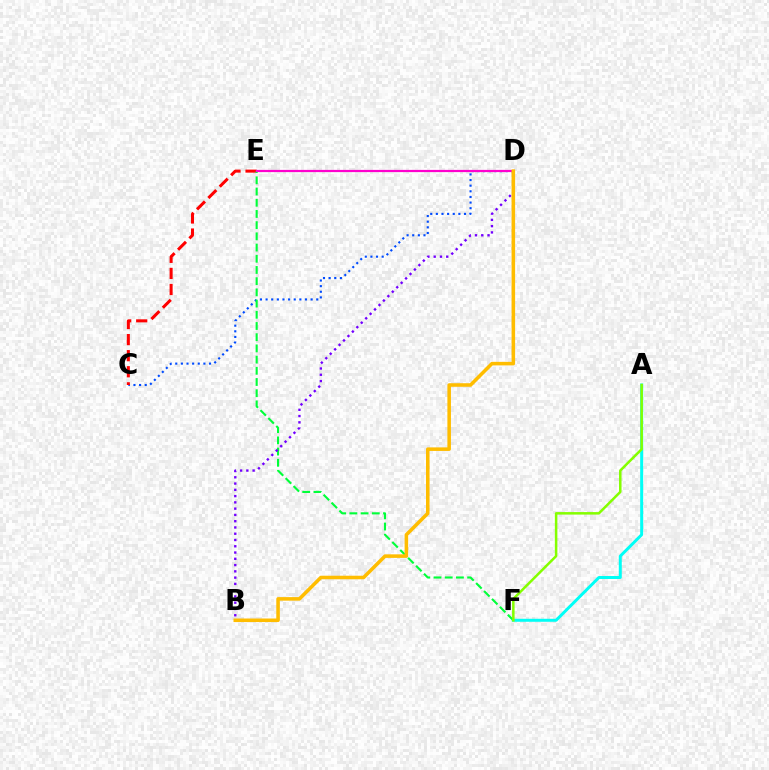{('C', 'D'): [{'color': '#004bff', 'line_style': 'dotted', 'thickness': 1.53}], ('C', 'E'): [{'color': '#ff0000', 'line_style': 'dashed', 'thickness': 2.18}], ('E', 'F'): [{'color': '#00ff39', 'line_style': 'dashed', 'thickness': 1.52}], ('D', 'E'): [{'color': '#ff00cf', 'line_style': 'solid', 'thickness': 1.6}], ('A', 'F'): [{'color': '#00fff6', 'line_style': 'solid', 'thickness': 2.15}, {'color': '#84ff00', 'line_style': 'solid', 'thickness': 1.81}], ('B', 'D'): [{'color': '#7200ff', 'line_style': 'dotted', 'thickness': 1.7}, {'color': '#ffbd00', 'line_style': 'solid', 'thickness': 2.56}]}